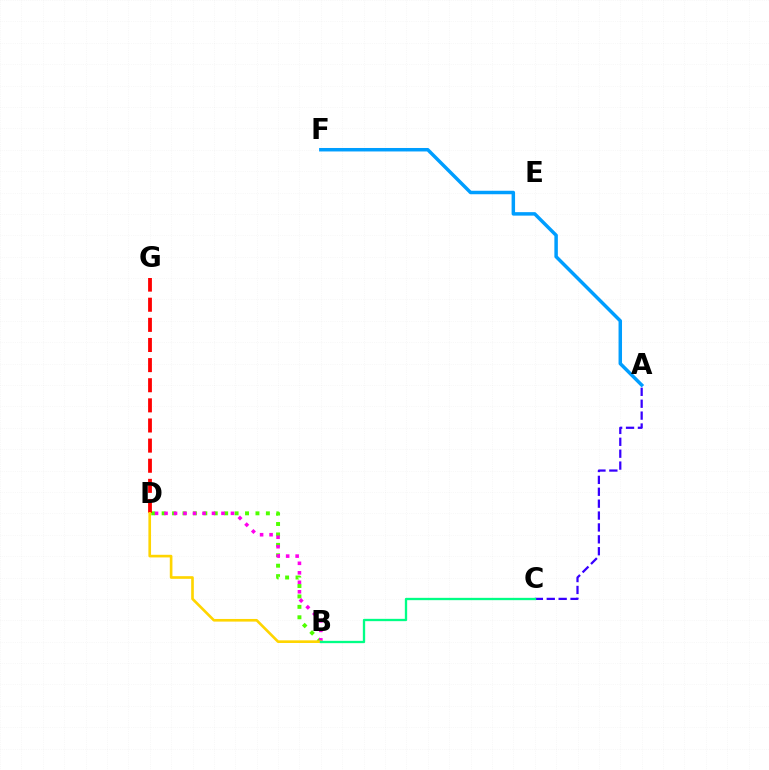{('B', 'D'): [{'color': '#4fff00', 'line_style': 'dotted', 'thickness': 2.83}, {'color': '#ff00ed', 'line_style': 'dotted', 'thickness': 2.58}, {'color': '#ffd500', 'line_style': 'solid', 'thickness': 1.9}], ('D', 'G'): [{'color': '#ff0000', 'line_style': 'dashed', 'thickness': 2.73}], ('A', 'C'): [{'color': '#3700ff', 'line_style': 'dashed', 'thickness': 1.62}], ('B', 'C'): [{'color': '#00ff86', 'line_style': 'solid', 'thickness': 1.67}], ('A', 'F'): [{'color': '#009eff', 'line_style': 'solid', 'thickness': 2.5}]}